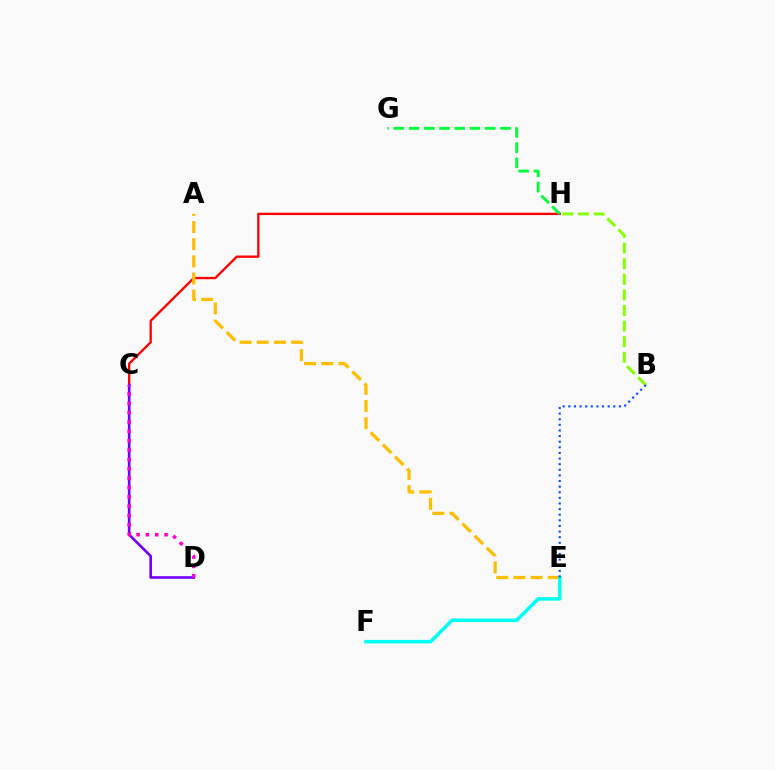{('B', 'H'): [{'color': '#84ff00', 'line_style': 'dashed', 'thickness': 2.12}], ('C', 'H'): [{'color': '#ff0000', 'line_style': 'solid', 'thickness': 1.67}], ('C', 'D'): [{'color': '#7200ff', 'line_style': 'solid', 'thickness': 1.9}, {'color': '#ff00cf', 'line_style': 'dotted', 'thickness': 2.54}], ('A', 'E'): [{'color': '#ffbd00', 'line_style': 'dashed', 'thickness': 2.33}], ('G', 'H'): [{'color': '#00ff39', 'line_style': 'dashed', 'thickness': 2.07}], ('E', 'F'): [{'color': '#00fff6', 'line_style': 'solid', 'thickness': 2.56}], ('B', 'E'): [{'color': '#004bff', 'line_style': 'dotted', 'thickness': 1.53}]}